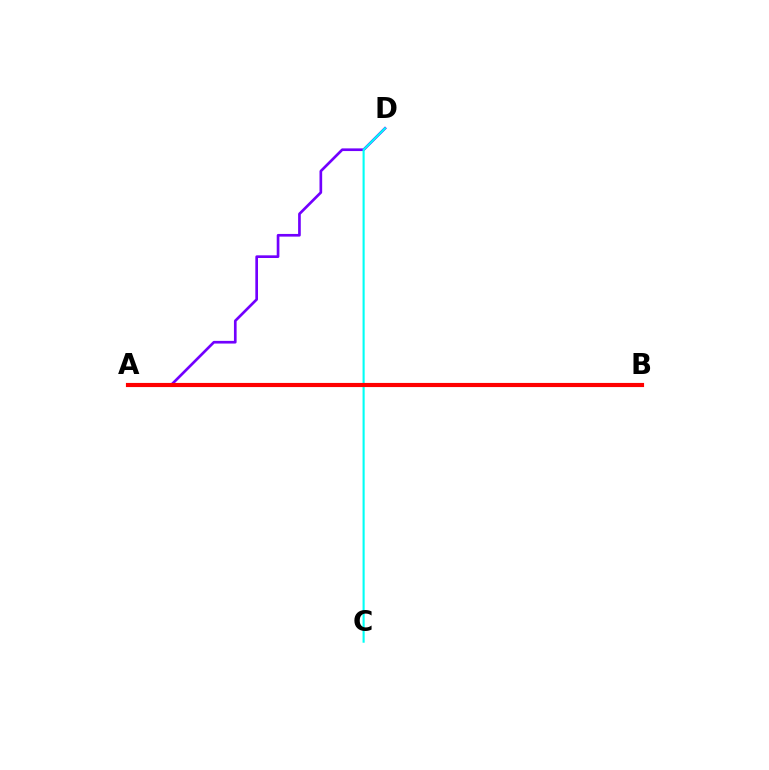{('A', 'B'): [{'color': '#84ff00', 'line_style': 'solid', 'thickness': 1.57}, {'color': '#ff0000', 'line_style': 'solid', 'thickness': 2.98}], ('A', 'D'): [{'color': '#7200ff', 'line_style': 'solid', 'thickness': 1.92}], ('C', 'D'): [{'color': '#00fff6', 'line_style': 'solid', 'thickness': 1.52}]}